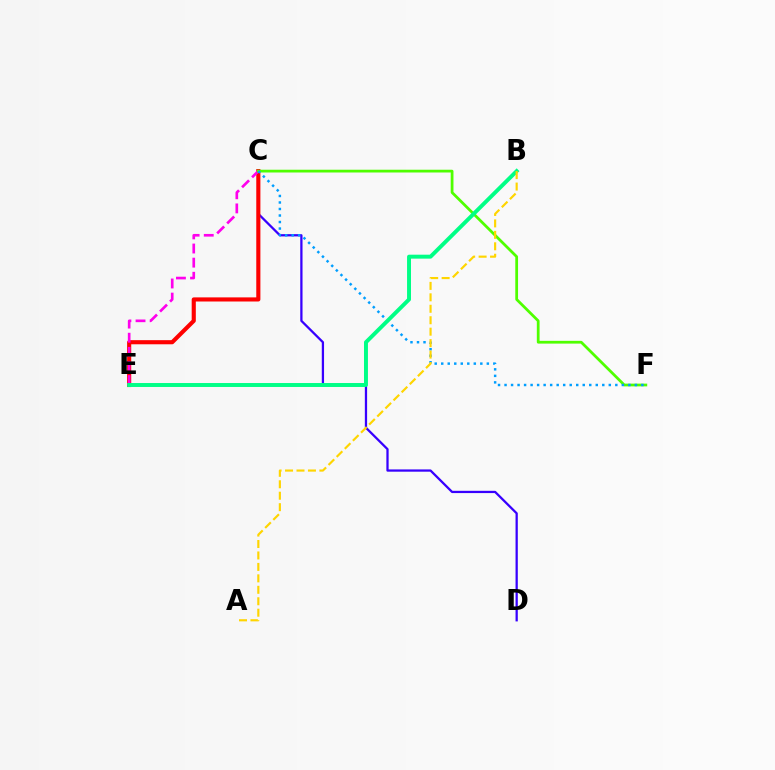{('C', 'D'): [{'color': '#3700ff', 'line_style': 'solid', 'thickness': 1.63}], ('C', 'E'): [{'color': '#ff0000', 'line_style': 'solid', 'thickness': 2.97}, {'color': '#ff00ed', 'line_style': 'dashed', 'thickness': 1.92}], ('C', 'F'): [{'color': '#4fff00', 'line_style': 'solid', 'thickness': 1.99}, {'color': '#009eff', 'line_style': 'dotted', 'thickness': 1.77}], ('B', 'E'): [{'color': '#00ff86', 'line_style': 'solid', 'thickness': 2.84}], ('A', 'B'): [{'color': '#ffd500', 'line_style': 'dashed', 'thickness': 1.56}]}